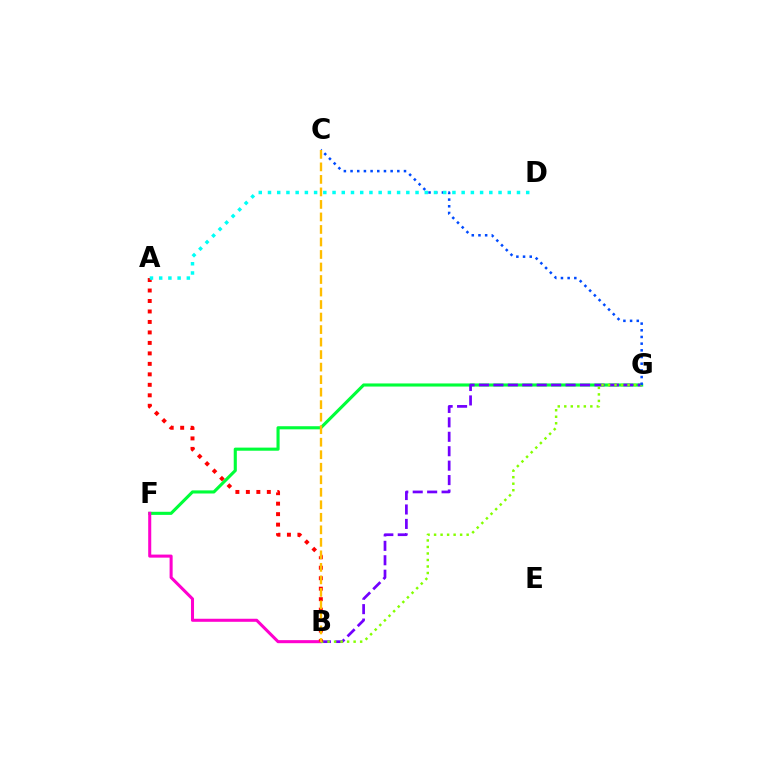{('F', 'G'): [{'color': '#00ff39', 'line_style': 'solid', 'thickness': 2.24}], ('B', 'F'): [{'color': '#ff00cf', 'line_style': 'solid', 'thickness': 2.19}], ('B', 'G'): [{'color': '#7200ff', 'line_style': 'dashed', 'thickness': 1.96}, {'color': '#84ff00', 'line_style': 'dotted', 'thickness': 1.77}], ('A', 'B'): [{'color': '#ff0000', 'line_style': 'dotted', 'thickness': 2.85}], ('C', 'G'): [{'color': '#004bff', 'line_style': 'dotted', 'thickness': 1.82}], ('A', 'D'): [{'color': '#00fff6', 'line_style': 'dotted', 'thickness': 2.51}], ('B', 'C'): [{'color': '#ffbd00', 'line_style': 'dashed', 'thickness': 1.7}]}